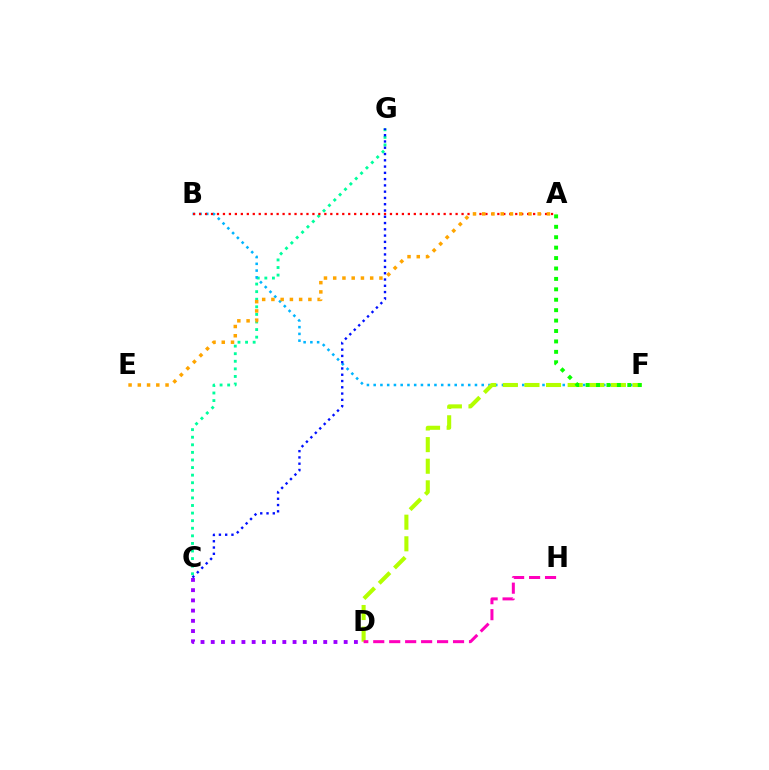{('C', 'G'): [{'color': '#00ff9d', 'line_style': 'dotted', 'thickness': 2.06}, {'color': '#0010ff', 'line_style': 'dotted', 'thickness': 1.7}], ('B', 'F'): [{'color': '#00b5ff', 'line_style': 'dotted', 'thickness': 1.83}], ('D', 'F'): [{'color': '#b3ff00', 'line_style': 'dashed', 'thickness': 2.94}], ('A', 'B'): [{'color': '#ff0000', 'line_style': 'dotted', 'thickness': 1.62}], ('C', 'D'): [{'color': '#9b00ff', 'line_style': 'dotted', 'thickness': 2.78}], ('A', 'E'): [{'color': '#ffa500', 'line_style': 'dotted', 'thickness': 2.51}], ('A', 'F'): [{'color': '#08ff00', 'line_style': 'dotted', 'thickness': 2.83}], ('D', 'H'): [{'color': '#ff00bd', 'line_style': 'dashed', 'thickness': 2.17}]}